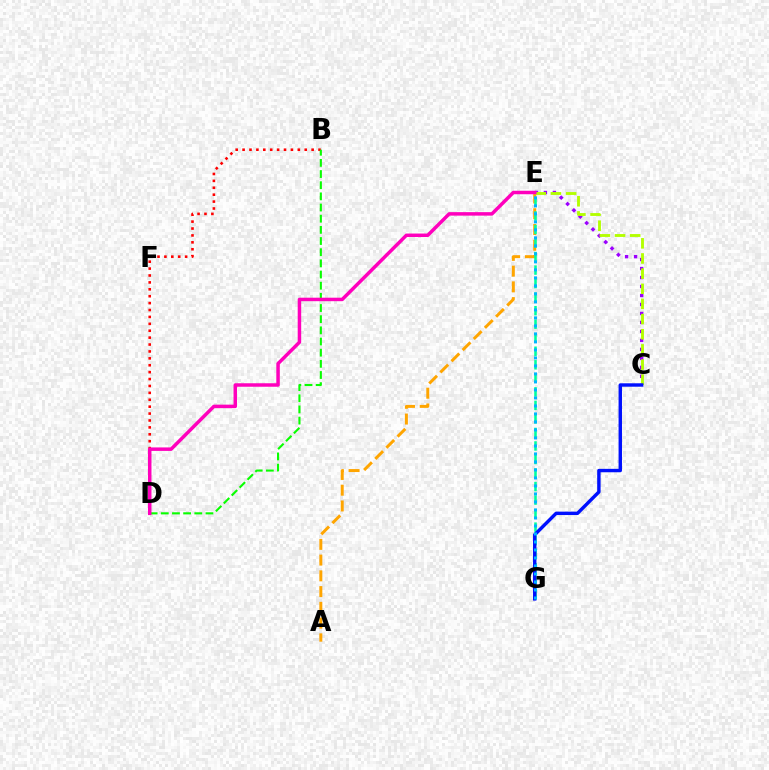{('B', 'D'): [{'color': '#ff0000', 'line_style': 'dotted', 'thickness': 1.88}, {'color': '#08ff00', 'line_style': 'dashed', 'thickness': 1.52}], ('C', 'E'): [{'color': '#9b00ff', 'line_style': 'dotted', 'thickness': 2.44}, {'color': '#b3ff00', 'line_style': 'dashed', 'thickness': 2.06}], ('A', 'E'): [{'color': '#ffa500', 'line_style': 'dashed', 'thickness': 2.14}], ('E', 'G'): [{'color': '#00ff9d', 'line_style': 'dashed', 'thickness': 1.84}, {'color': '#00b5ff', 'line_style': 'dotted', 'thickness': 2.17}], ('C', 'G'): [{'color': '#0010ff', 'line_style': 'solid', 'thickness': 2.46}], ('D', 'E'): [{'color': '#ff00bd', 'line_style': 'solid', 'thickness': 2.51}]}